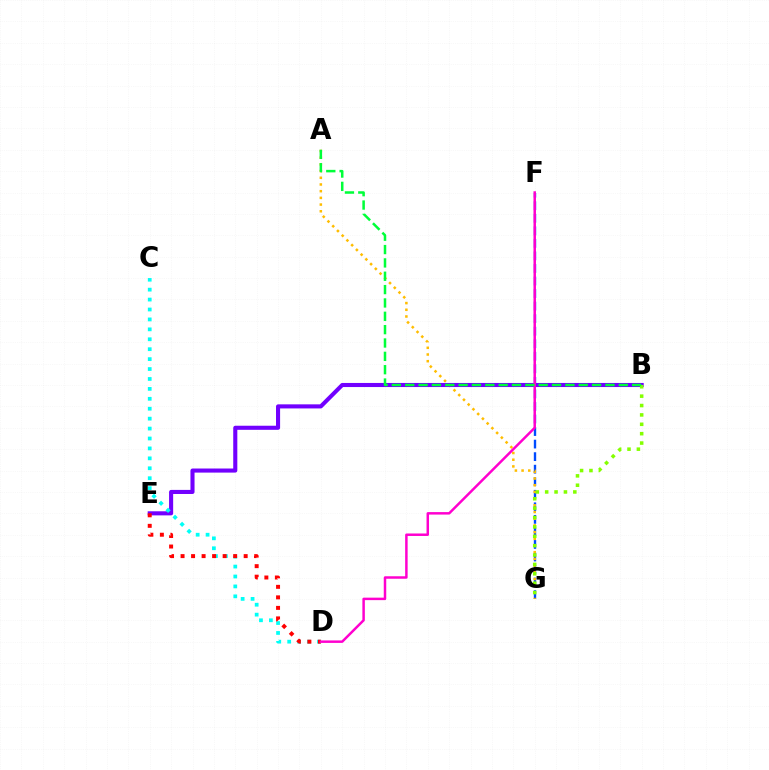{('F', 'G'): [{'color': '#004bff', 'line_style': 'dashed', 'thickness': 1.7}], ('A', 'G'): [{'color': '#ffbd00', 'line_style': 'dotted', 'thickness': 1.82}], ('B', 'E'): [{'color': '#7200ff', 'line_style': 'solid', 'thickness': 2.94}], ('B', 'G'): [{'color': '#84ff00', 'line_style': 'dotted', 'thickness': 2.55}], ('C', 'D'): [{'color': '#00fff6', 'line_style': 'dotted', 'thickness': 2.7}], ('D', 'E'): [{'color': '#ff0000', 'line_style': 'dotted', 'thickness': 2.86}], ('D', 'F'): [{'color': '#ff00cf', 'line_style': 'solid', 'thickness': 1.79}], ('A', 'B'): [{'color': '#00ff39', 'line_style': 'dashed', 'thickness': 1.81}]}